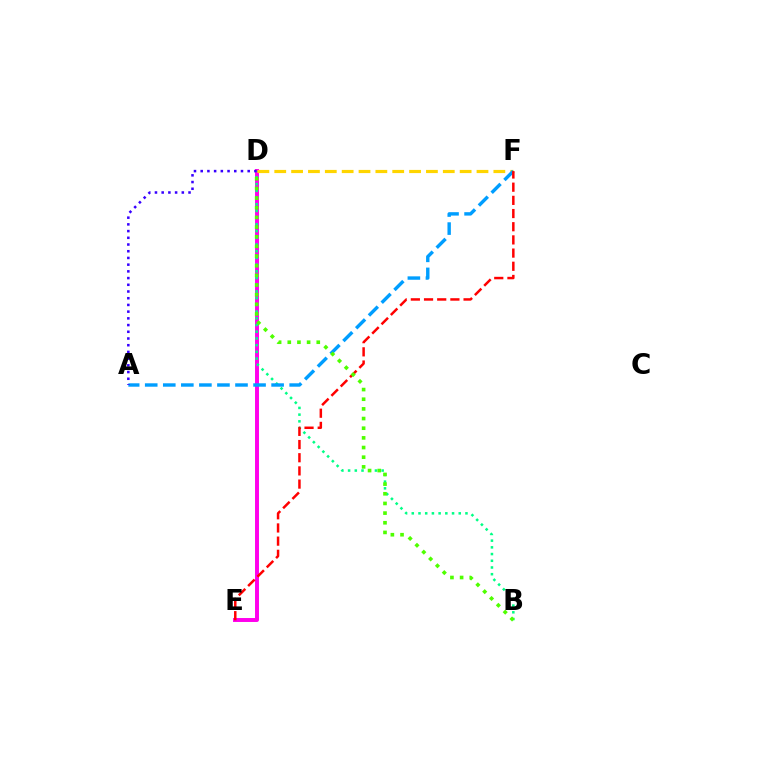{('D', 'E'): [{'color': '#ff00ed', 'line_style': 'solid', 'thickness': 2.84}], ('B', 'D'): [{'color': '#00ff86', 'line_style': 'dotted', 'thickness': 1.82}, {'color': '#4fff00', 'line_style': 'dotted', 'thickness': 2.63}], ('D', 'F'): [{'color': '#ffd500', 'line_style': 'dashed', 'thickness': 2.29}], ('A', 'F'): [{'color': '#009eff', 'line_style': 'dashed', 'thickness': 2.45}], ('A', 'D'): [{'color': '#3700ff', 'line_style': 'dotted', 'thickness': 1.82}], ('E', 'F'): [{'color': '#ff0000', 'line_style': 'dashed', 'thickness': 1.79}]}